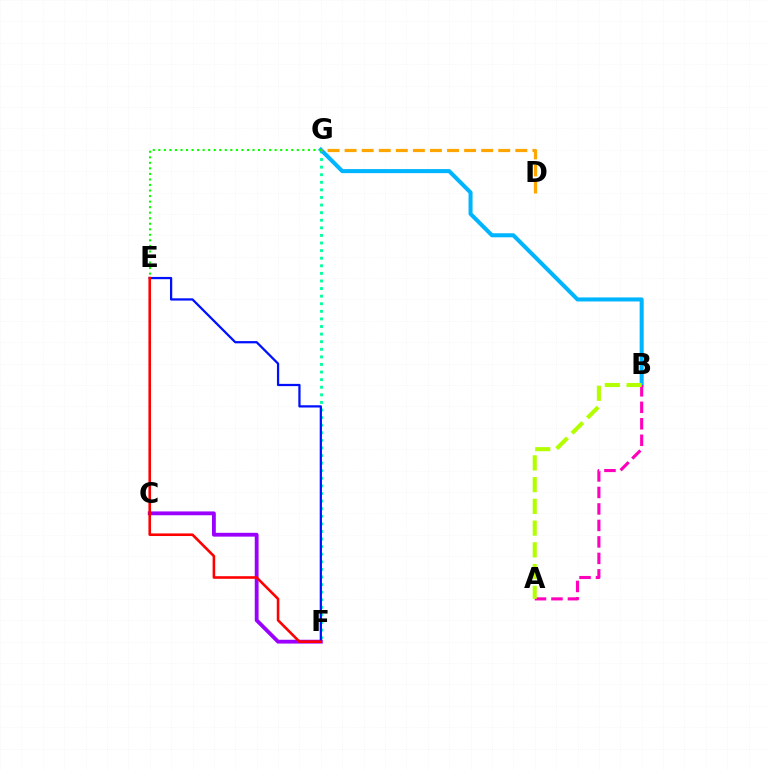{('F', 'G'): [{'color': '#00ff9d', 'line_style': 'dotted', 'thickness': 2.06}], ('C', 'F'): [{'color': '#9b00ff', 'line_style': 'solid', 'thickness': 2.75}], ('E', 'F'): [{'color': '#0010ff', 'line_style': 'solid', 'thickness': 1.62}, {'color': '#ff0000', 'line_style': 'solid', 'thickness': 1.87}], ('B', 'G'): [{'color': '#00b5ff', 'line_style': 'solid', 'thickness': 2.91}], ('E', 'G'): [{'color': '#08ff00', 'line_style': 'dotted', 'thickness': 1.5}], ('D', 'G'): [{'color': '#ffa500', 'line_style': 'dashed', 'thickness': 2.32}], ('A', 'B'): [{'color': '#ff00bd', 'line_style': 'dashed', 'thickness': 2.24}, {'color': '#b3ff00', 'line_style': 'dashed', 'thickness': 2.95}]}